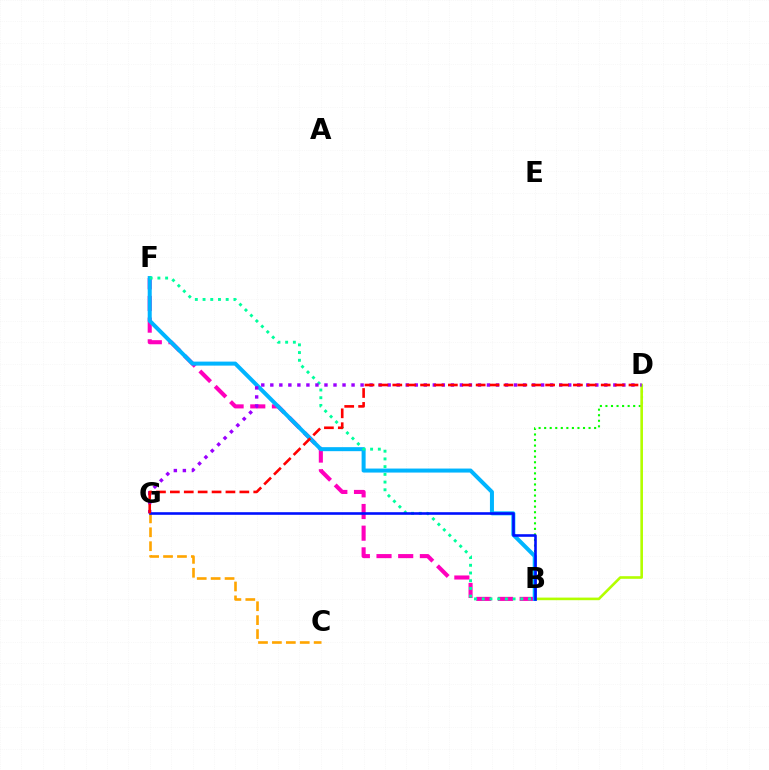{('B', 'F'): [{'color': '#ff00bd', 'line_style': 'dashed', 'thickness': 2.94}, {'color': '#00b5ff', 'line_style': 'solid', 'thickness': 2.89}, {'color': '#00ff9d', 'line_style': 'dotted', 'thickness': 2.1}], ('B', 'D'): [{'color': '#08ff00', 'line_style': 'dotted', 'thickness': 1.51}, {'color': '#b3ff00', 'line_style': 'solid', 'thickness': 1.88}], ('C', 'G'): [{'color': '#ffa500', 'line_style': 'dashed', 'thickness': 1.89}], ('D', 'G'): [{'color': '#9b00ff', 'line_style': 'dotted', 'thickness': 2.45}, {'color': '#ff0000', 'line_style': 'dashed', 'thickness': 1.89}], ('B', 'G'): [{'color': '#0010ff', 'line_style': 'solid', 'thickness': 1.87}]}